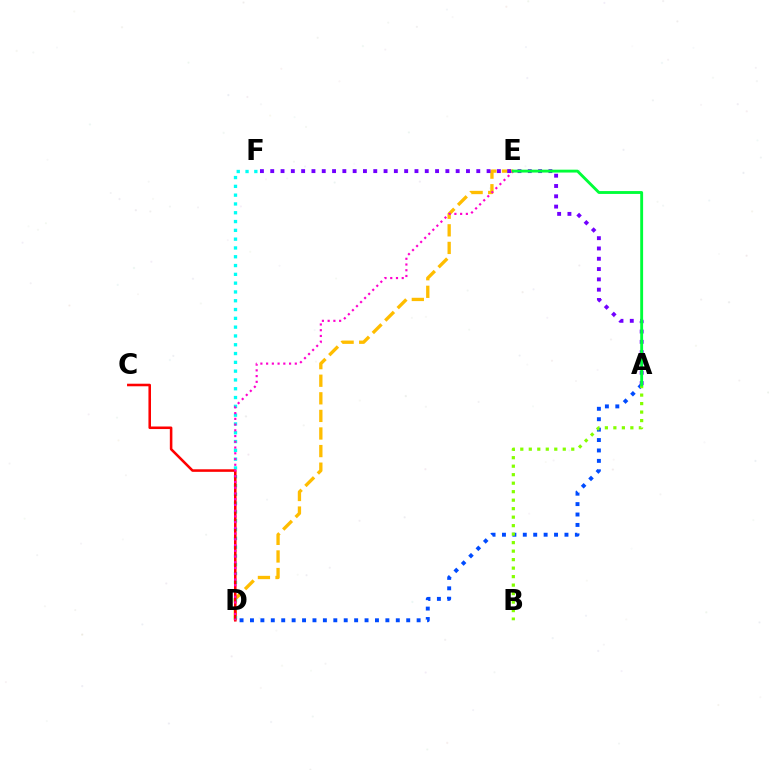{('D', 'E'): [{'color': '#ffbd00', 'line_style': 'dashed', 'thickness': 2.39}, {'color': '#ff00cf', 'line_style': 'dotted', 'thickness': 1.56}], ('D', 'F'): [{'color': '#00fff6', 'line_style': 'dotted', 'thickness': 2.39}], ('A', 'D'): [{'color': '#004bff', 'line_style': 'dotted', 'thickness': 2.83}], ('C', 'D'): [{'color': '#ff0000', 'line_style': 'solid', 'thickness': 1.84}], ('A', 'F'): [{'color': '#7200ff', 'line_style': 'dotted', 'thickness': 2.8}], ('A', 'B'): [{'color': '#84ff00', 'line_style': 'dotted', 'thickness': 2.31}], ('A', 'E'): [{'color': '#00ff39', 'line_style': 'solid', 'thickness': 2.07}]}